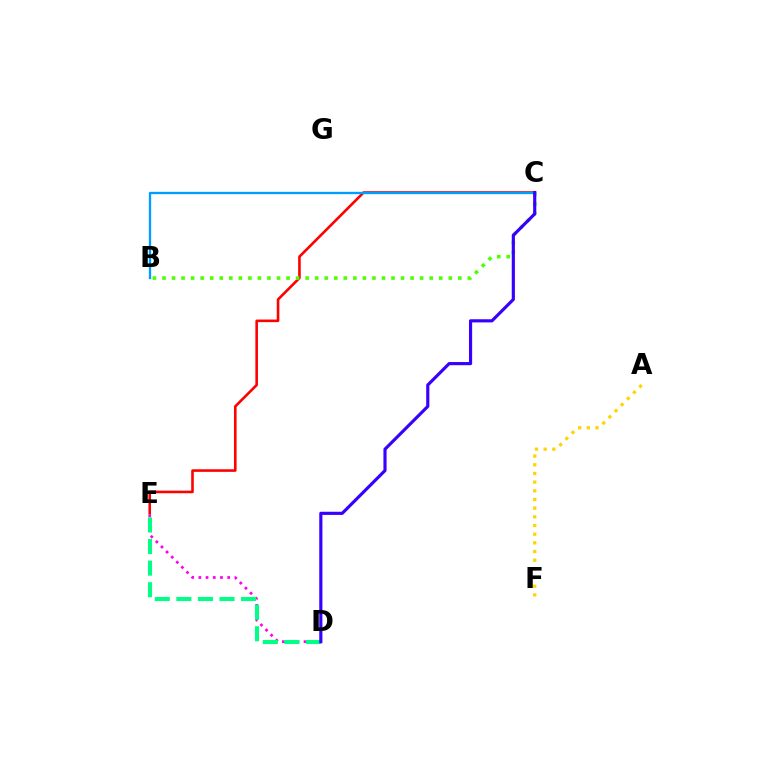{('D', 'E'): [{'color': '#ff00ed', 'line_style': 'dotted', 'thickness': 1.96}, {'color': '#00ff86', 'line_style': 'dashed', 'thickness': 2.93}], ('C', 'E'): [{'color': '#ff0000', 'line_style': 'solid', 'thickness': 1.87}], ('B', 'C'): [{'color': '#4fff00', 'line_style': 'dotted', 'thickness': 2.59}, {'color': '#009eff', 'line_style': 'solid', 'thickness': 1.68}], ('A', 'F'): [{'color': '#ffd500', 'line_style': 'dotted', 'thickness': 2.36}], ('C', 'D'): [{'color': '#3700ff', 'line_style': 'solid', 'thickness': 2.27}]}